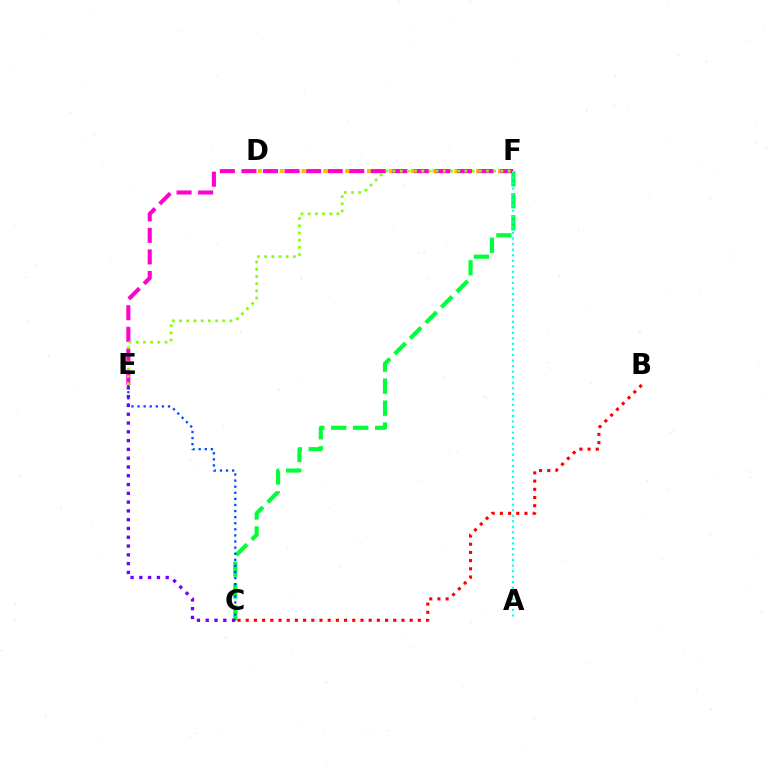{('C', 'F'): [{'color': '#00ff39', 'line_style': 'dashed', 'thickness': 2.98}], ('D', 'F'): [{'color': '#ffbd00', 'line_style': 'dotted', 'thickness': 2.97}], ('E', 'F'): [{'color': '#ff00cf', 'line_style': 'dashed', 'thickness': 2.93}, {'color': '#84ff00', 'line_style': 'dotted', 'thickness': 1.95}], ('A', 'F'): [{'color': '#00fff6', 'line_style': 'dotted', 'thickness': 1.51}], ('B', 'C'): [{'color': '#ff0000', 'line_style': 'dotted', 'thickness': 2.23}], ('C', 'E'): [{'color': '#004bff', 'line_style': 'dotted', 'thickness': 1.66}, {'color': '#7200ff', 'line_style': 'dotted', 'thickness': 2.39}]}